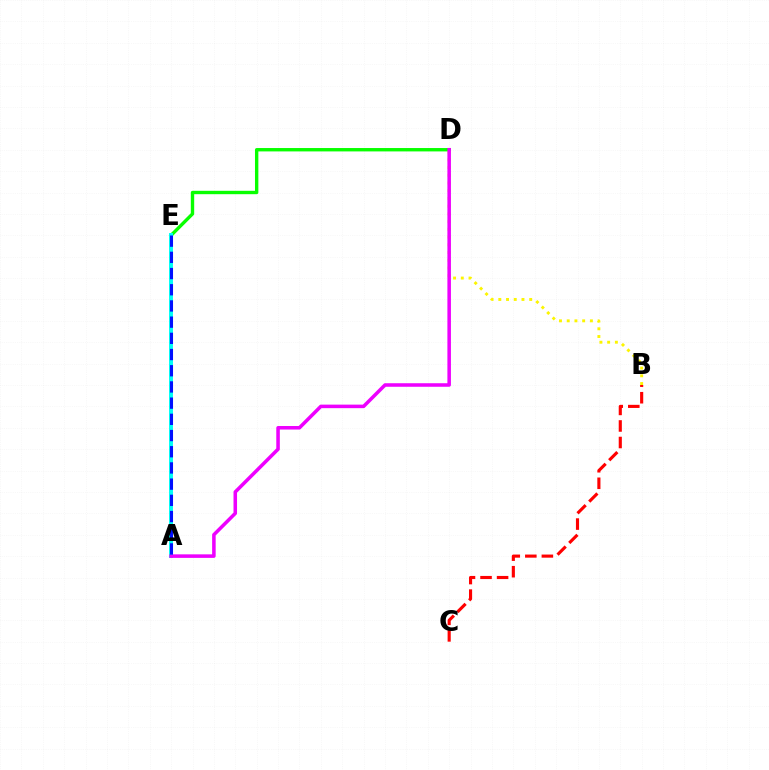{('B', 'C'): [{'color': '#ff0000', 'line_style': 'dashed', 'thickness': 2.25}], ('D', 'E'): [{'color': '#08ff00', 'line_style': 'solid', 'thickness': 2.43}], ('A', 'E'): [{'color': '#00fff6', 'line_style': 'solid', 'thickness': 2.83}, {'color': '#0010ff', 'line_style': 'dashed', 'thickness': 2.2}], ('B', 'D'): [{'color': '#fcf500', 'line_style': 'dotted', 'thickness': 2.1}], ('A', 'D'): [{'color': '#ee00ff', 'line_style': 'solid', 'thickness': 2.55}]}